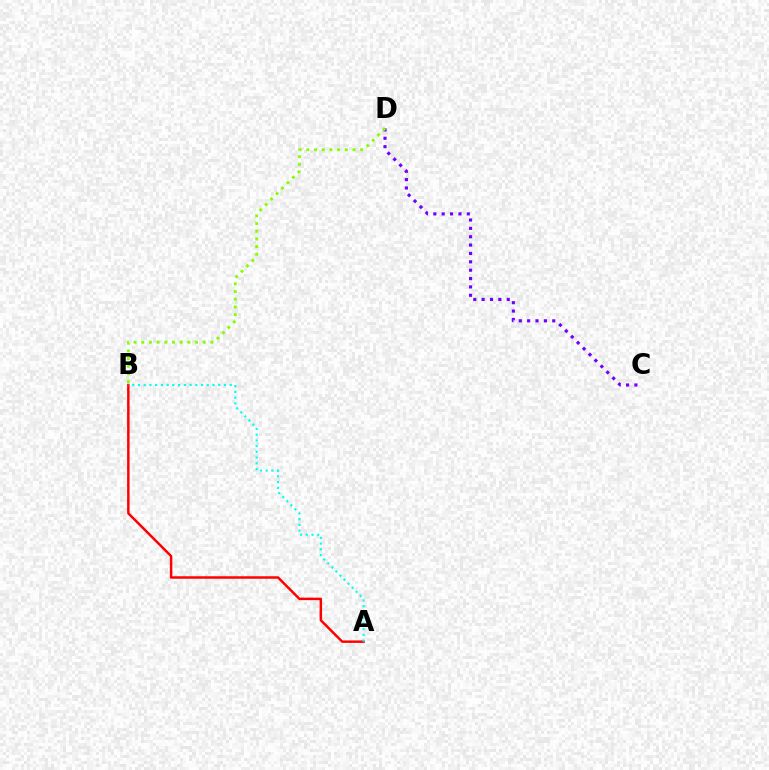{('C', 'D'): [{'color': '#7200ff', 'line_style': 'dotted', 'thickness': 2.27}], ('B', 'D'): [{'color': '#84ff00', 'line_style': 'dotted', 'thickness': 2.09}], ('A', 'B'): [{'color': '#ff0000', 'line_style': 'solid', 'thickness': 1.78}, {'color': '#00fff6', 'line_style': 'dotted', 'thickness': 1.56}]}